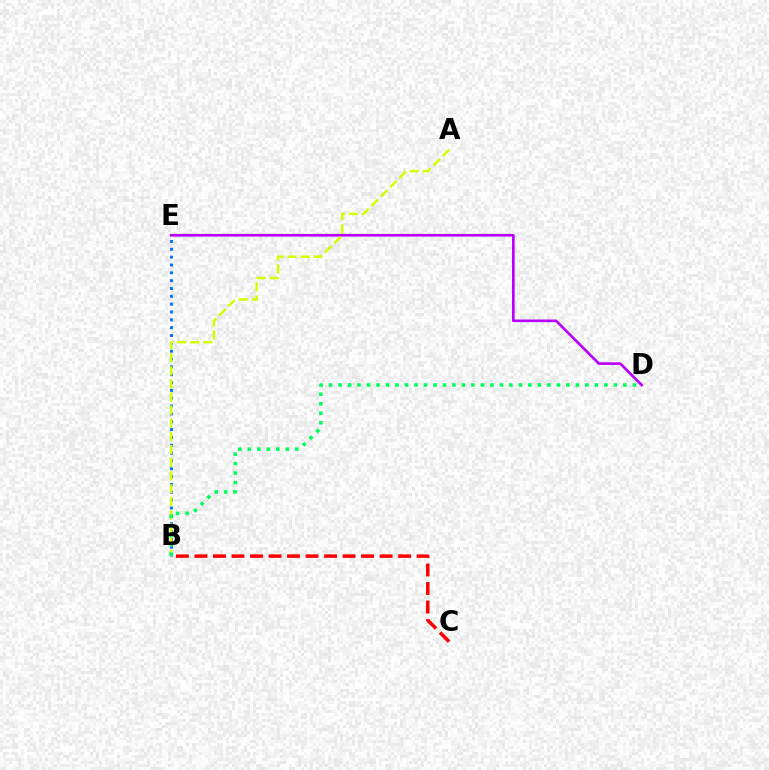{('B', 'E'): [{'color': '#0074ff', 'line_style': 'dotted', 'thickness': 2.13}], ('B', 'C'): [{'color': '#ff0000', 'line_style': 'dashed', 'thickness': 2.52}], ('D', 'E'): [{'color': '#b900ff', 'line_style': 'solid', 'thickness': 1.91}], ('A', 'B'): [{'color': '#d1ff00', 'line_style': 'dashed', 'thickness': 1.78}], ('B', 'D'): [{'color': '#00ff5c', 'line_style': 'dotted', 'thickness': 2.58}]}